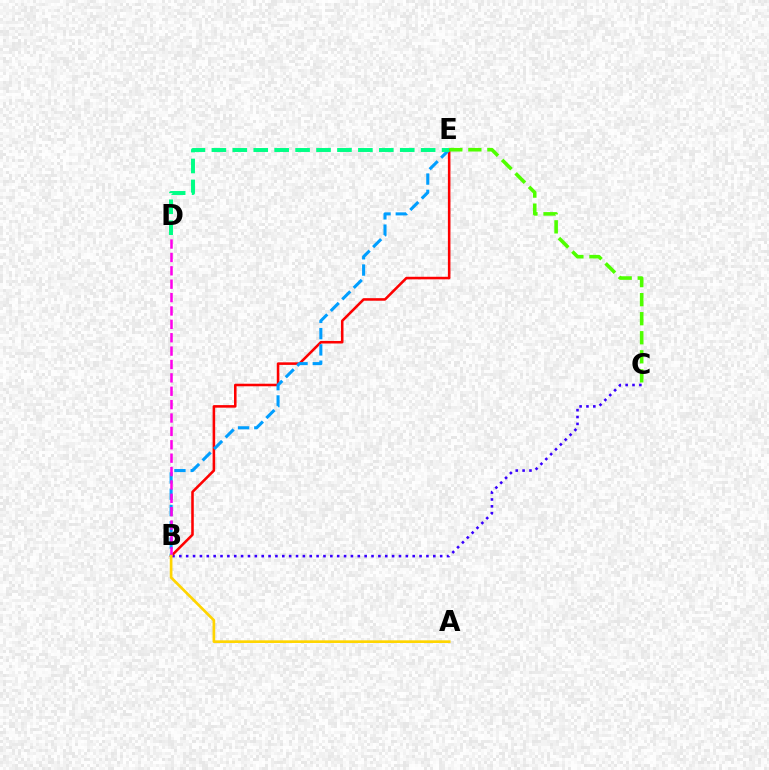{('B', 'C'): [{'color': '#3700ff', 'line_style': 'dotted', 'thickness': 1.86}], ('B', 'E'): [{'color': '#ff0000', 'line_style': 'solid', 'thickness': 1.84}, {'color': '#009eff', 'line_style': 'dashed', 'thickness': 2.21}], ('B', 'D'): [{'color': '#ff00ed', 'line_style': 'dashed', 'thickness': 1.82}], ('A', 'B'): [{'color': '#ffd500', 'line_style': 'solid', 'thickness': 1.93}], ('D', 'E'): [{'color': '#00ff86', 'line_style': 'dashed', 'thickness': 2.84}], ('C', 'E'): [{'color': '#4fff00', 'line_style': 'dashed', 'thickness': 2.59}]}